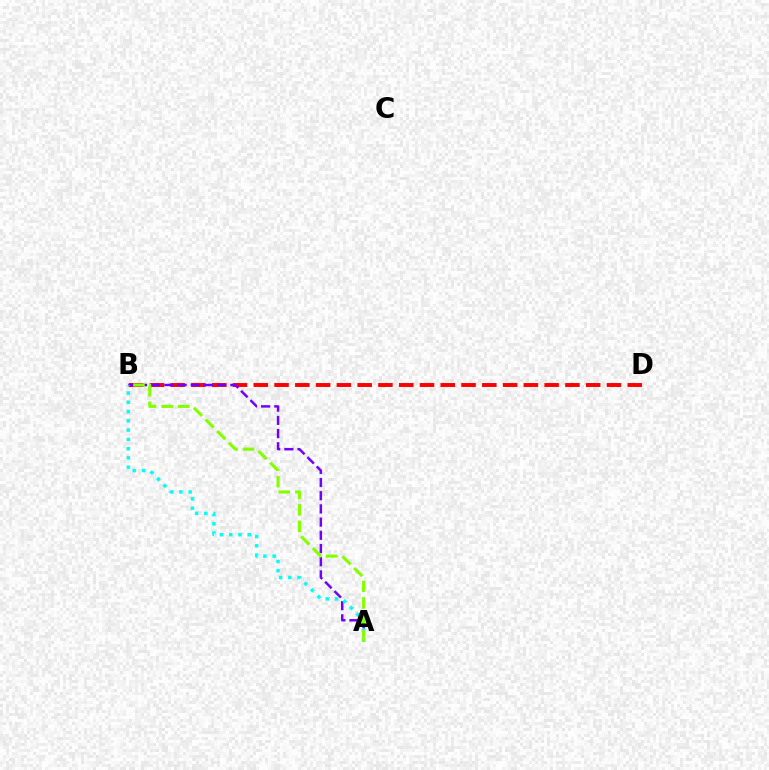{('B', 'D'): [{'color': '#ff0000', 'line_style': 'dashed', 'thickness': 2.82}], ('A', 'B'): [{'color': '#7200ff', 'line_style': 'dashed', 'thickness': 1.79}, {'color': '#00fff6', 'line_style': 'dotted', 'thickness': 2.52}, {'color': '#84ff00', 'line_style': 'dashed', 'thickness': 2.24}]}